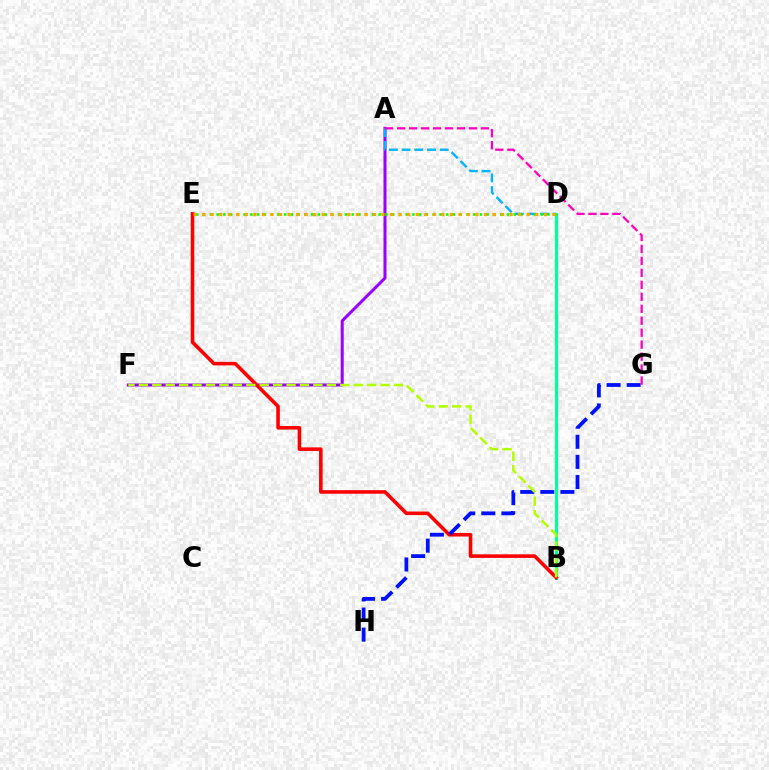{('B', 'D'): [{'color': '#00ff9d', 'line_style': 'solid', 'thickness': 2.29}], ('A', 'F'): [{'color': '#9b00ff', 'line_style': 'solid', 'thickness': 2.18}], ('A', 'D'): [{'color': '#00b5ff', 'line_style': 'dashed', 'thickness': 1.72}], ('B', 'E'): [{'color': '#ff0000', 'line_style': 'solid', 'thickness': 2.58}], ('G', 'H'): [{'color': '#0010ff', 'line_style': 'dashed', 'thickness': 2.73}], ('B', 'F'): [{'color': '#b3ff00', 'line_style': 'dashed', 'thickness': 1.82}], ('A', 'G'): [{'color': '#ff00bd', 'line_style': 'dashed', 'thickness': 1.63}], ('D', 'E'): [{'color': '#08ff00', 'line_style': 'dotted', 'thickness': 1.83}, {'color': '#ffa500', 'line_style': 'dotted', 'thickness': 2.32}]}